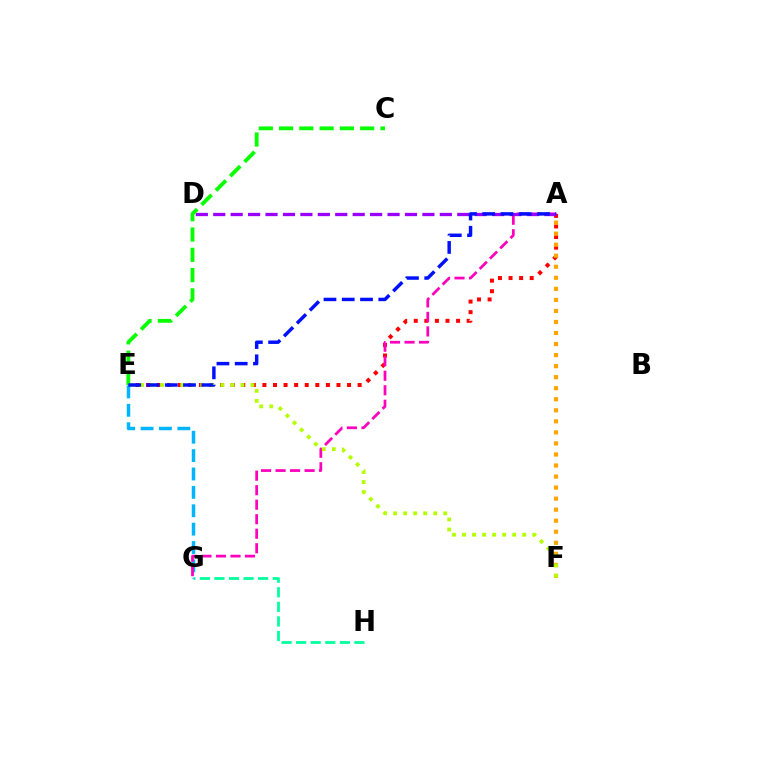{('A', 'E'): [{'color': '#ff0000', 'line_style': 'dotted', 'thickness': 2.87}, {'color': '#0010ff', 'line_style': 'dashed', 'thickness': 2.48}], ('G', 'H'): [{'color': '#00ff9d', 'line_style': 'dashed', 'thickness': 1.98}], ('E', 'G'): [{'color': '#00b5ff', 'line_style': 'dashed', 'thickness': 2.5}], ('A', 'G'): [{'color': '#ff00bd', 'line_style': 'dashed', 'thickness': 1.97}], ('A', 'D'): [{'color': '#9b00ff', 'line_style': 'dashed', 'thickness': 2.37}], ('C', 'E'): [{'color': '#08ff00', 'line_style': 'dashed', 'thickness': 2.75}], ('A', 'F'): [{'color': '#ffa500', 'line_style': 'dotted', 'thickness': 3.0}], ('E', 'F'): [{'color': '#b3ff00', 'line_style': 'dotted', 'thickness': 2.73}]}